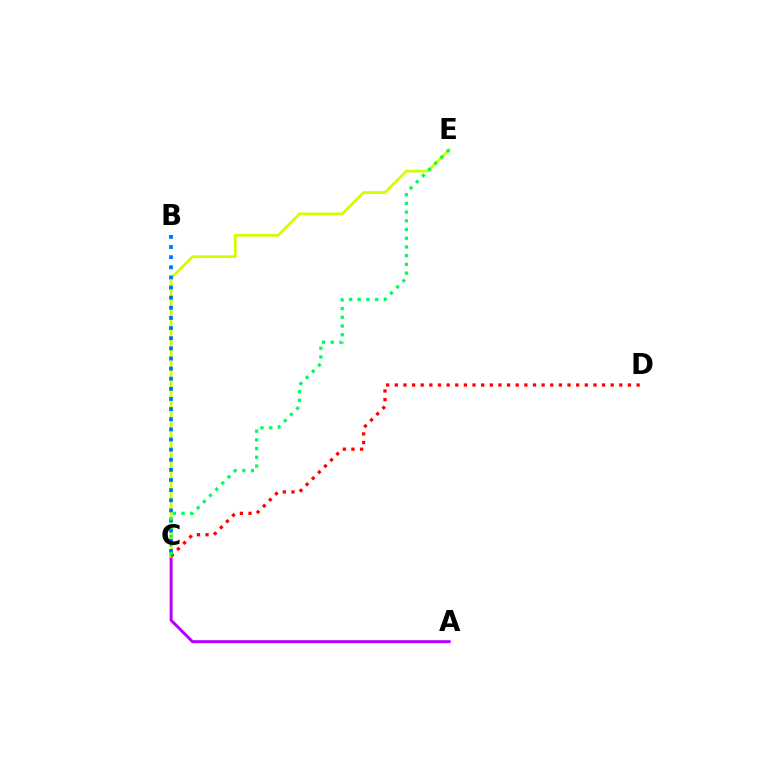{('A', 'C'): [{'color': '#b900ff', 'line_style': 'solid', 'thickness': 2.15}], ('C', 'E'): [{'color': '#d1ff00', 'line_style': 'solid', 'thickness': 1.97}, {'color': '#00ff5c', 'line_style': 'dotted', 'thickness': 2.37}], ('B', 'C'): [{'color': '#0074ff', 'line_style': 'dotted', 'thickness': 2.75}], ('C', 'D'): [{'color': '#ff0000', 'line_style': 'dotted', 'thickness': 2.35}]}